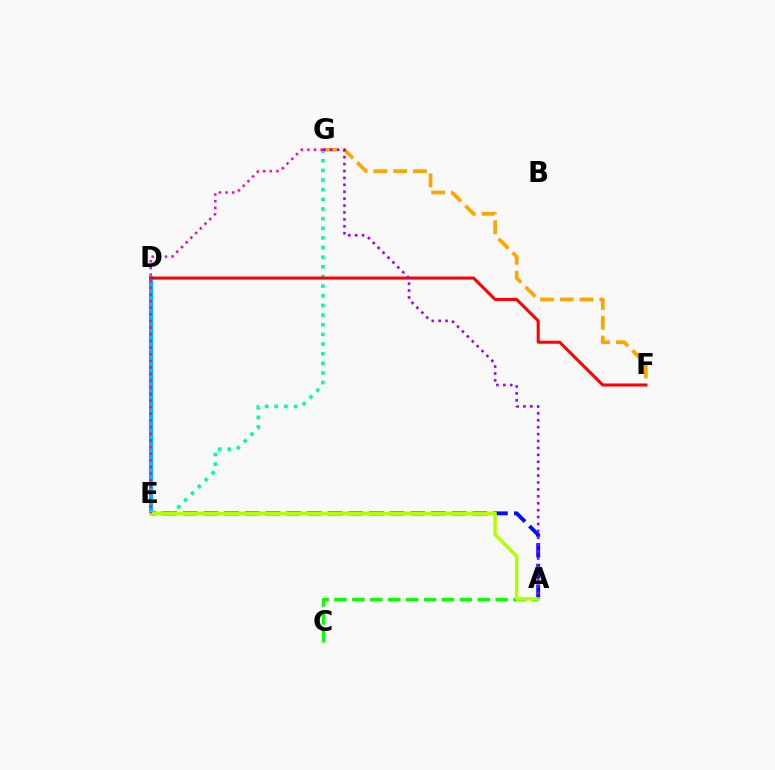{('A', 'E'): [{'color': '#0010ff', 'line_style': 'dashed', 'thickness': 2.81}, {'color': '#b3ff00', 'line_style': 'solid', 'thickness': 2.5}], ('E', 'G'): [{'color': '#00ff9d', 'line_style': 'dotted', 'thickness': 2.62}, {'color': '#ff00bd', 'line_style': 'dotted', 'thickness': 1.8}], ('D', 'E'): [{'color': '#00b5ff', 'line_style': 'solid', 'thickness': 2.99}], ('A', 'C'): [{'color': '#08ff00', 'line_style': 'dashed', 'thickness': 2.43}], ('F', 'G'): [{'color': '#ffa500', 'line_style': 'dashed', 'thickness': 2.69}], ('D', 'F'): [{'color': '#ff0000', 'line_style': 'solid', 'thickness': 2.18}], ('A', 'G'): [{'color': '#9b00ff', 'line_style': 'dotted', 'thickness': 1.88}]}